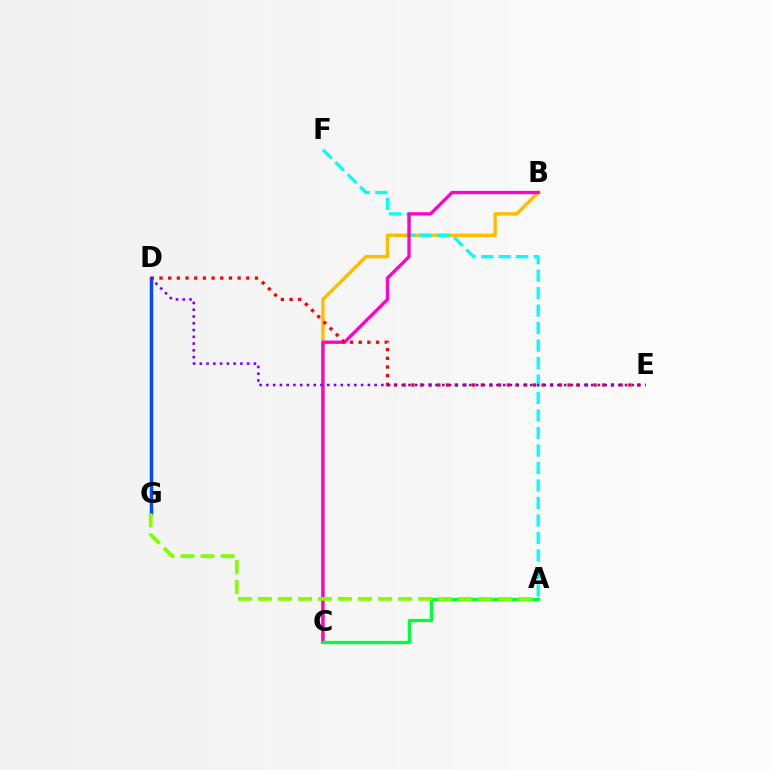{('D', 'G'): [{'color': '#004bff', 'line_style': 'solid', 'thickness': 2.49}], ('B', 'C'): [{'color': '#ffbd00', 'line_style': 'solid', 'thickness': 2.46}, {'color': '#ff00cf', 'line_style': 'solid', 'thickness': 2.38}], ('A', 'F'): [{'color': '#00fff6', 'line_style': 'dashed', 'thickness': 2.38}], ('A', 'C'): [{'color': '#00ff39', 'line_style': 'solid', 'thickness': 2.34}], ('D', 'E'): [{'color': '#ff0000', 'line_style': 'dotted', 'thickness': 2.36}, {'color': '#7200ff', 'line_style': 'dotted', 'thickness': 1.84}], ('A', 'G'): [{'color': '#84ff00', 'line_style': 'dashed', 'thickness': 2.72}]}